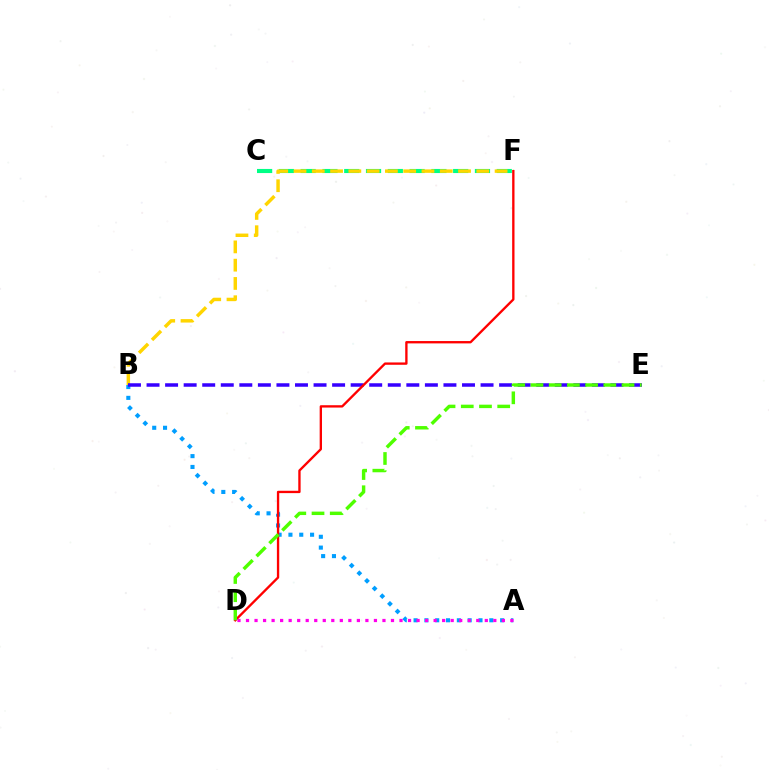{('C', 'F'): [{'color': '#00ff86', 'line_style': 'dashed', 'thickness': 2.96}], ('A', 'B'): [{'color': '#009eff', 'line_style': 'dotted', 'thickness': 2.94}], ('B', 'F'): [{'color': '#ffd500', 'line_style': 'dashed', 'thickness': 2.48}], ('B', 'E'): [{'color': '#3700ff', 'line_style': 'dashed', 'thickness': 2.52}], ('D', 'F'): [{'color': '#ff0000', 'line_style': 'solid', 'thickness': 1.69}], ('D', 'E'): [{'color': '#4fff00', 'line_style': 'dashed', 'thickness': 2.47}], ('A', 'D'): [{'color': '#ff00ed', 'line_style': 'dotted', 'thickness': 2.32}]}